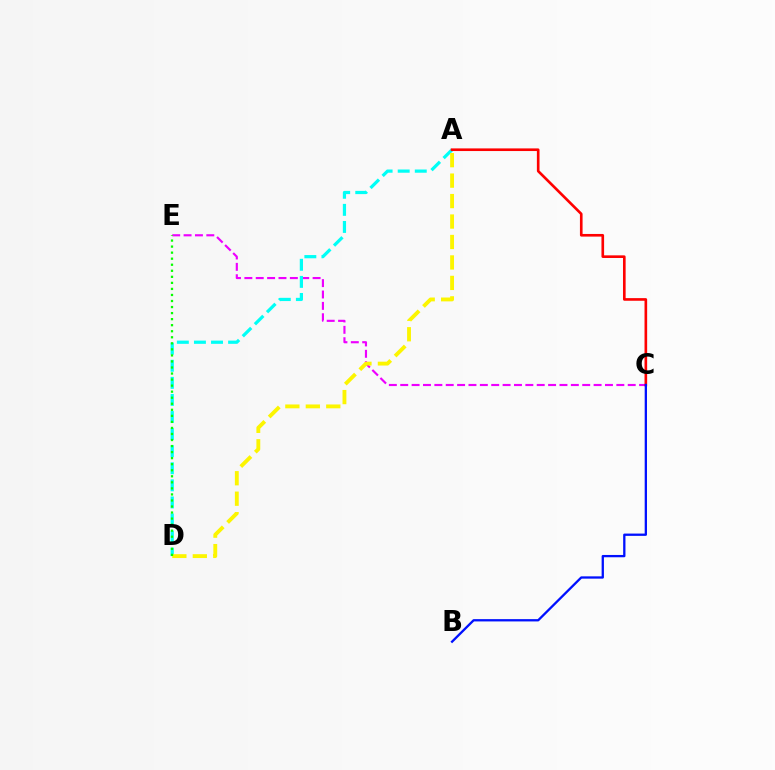{('C', 'E'): [{'color': '#ee00ff', 'line_style': 'dashed', 'thickness': 1.55}], ('A', 'D'): [{'color': '#00fff6', 'line_style': 'dashed', 'thickness': 2.32}, {'color': '#fcf500', 'line_style': 'dashed', 'thickness': 2.78}], ('A', 'C'): [{'color': '#ff0000', 'line_style': 'solid', 'thickness': 1.9}], ('B', 'C'): [{'color': '#0010ff', 'line_style': 'solid', 'thickness': 1.66}], ('D', 'E'): [{'color': '#08ff00', 'line_style': 'dotted', 'thickness': 1.64}]}